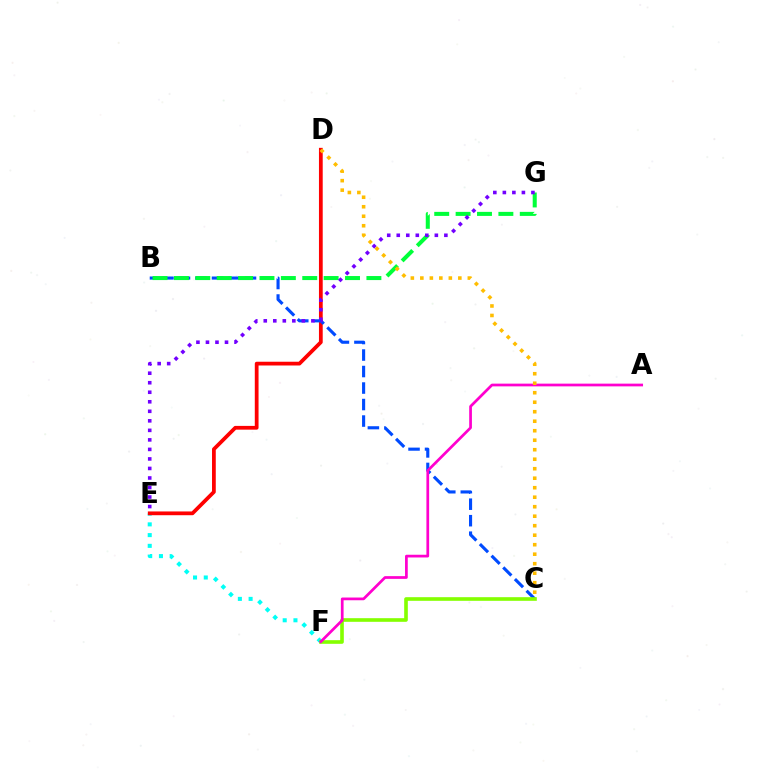{('E', 'F'): [{'color': '#00fff6', 'line_style': 'dotted', 'thickness': 2.92}], ('D', 'E'): [{'color': '#ff0000', 'line_style': 'solid', 'thickness': 2.7}], ('B', 'C'): [{'color': '#004bff', 'line_style': 'dashed', 'thickness': 2.24}], ('B', 'G'): [{'color': '#00ff39', 'line_style': 'dashed', 'thickness': 2.91}], ('C', 'F'): [{'color': '#84ff00', 'line_style': 'solid', 'thickness': 2.61}], ('E', 'G'): [{'color': '#7200ff', 'line_style': 'dotted', 'thickness': 2.59}], ('A', 'F'): [{'color': '#ff00cf', 'line_style': 'solid', 'thickness': 1.96}], ('C', 'D'): [{'color': '#ffbd00', 'line_style': 'dotted', 'thickness': 2.58}]}